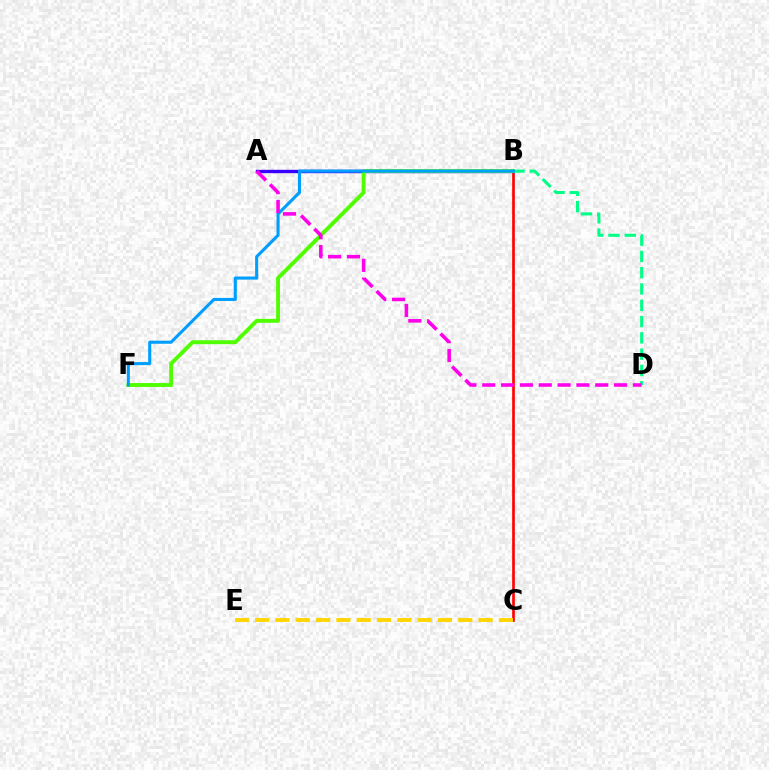{('B', 'C'): [{'color': '#ff0000', 'line_style': 'solid', 'thickness': 1.91}], ('A', 'B'): [{'color': '#3700ff', 'line_style': 'solid', 'thickness': 2.44}], ('C', 'E'): [{'color': '#ffd500', 'line_style': 'dashed', 'thickness': 2.76}], ('B', 'F'): [{'color': '#4fff00', 'line_style': 'solid', 'thickness': 2.81}, {'color': '#009eff', 'line_style': 'solid', 'thickness': 2.22}], ('B', 'D'): [{'color': '#00ff86', 'line_style': 'dashed', 'thickness': 2.21}], ('A', 'D'): [{'color': '#ff00ed', 'line_style': 'dashed', 'thickness': 2.56}]}